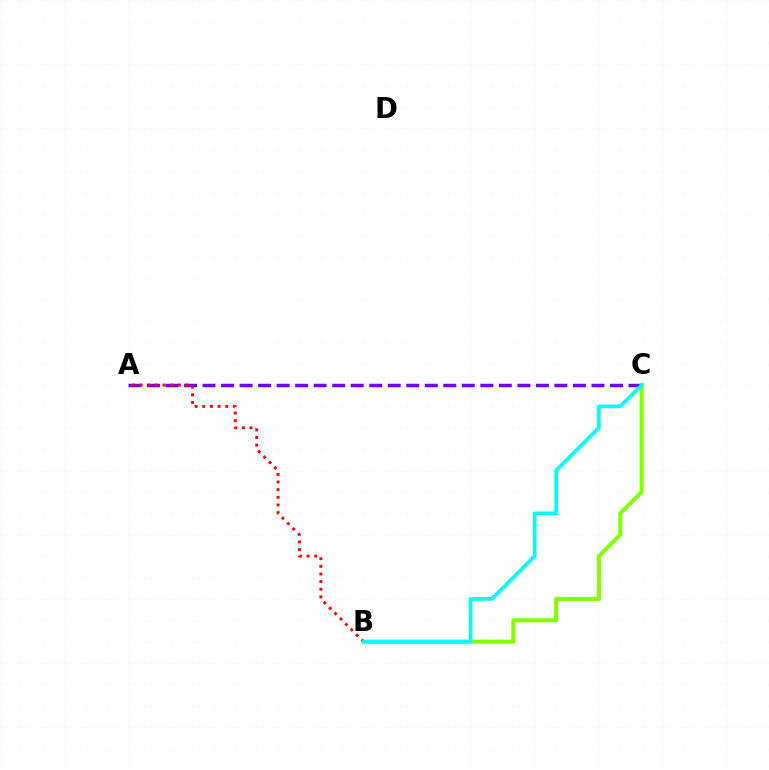{('A', 'C'): [{'color': '#7200ff', 'line_style': 'dashed', 'thickness': 2.52}], ('B', 'C'): [{'color': '#84ff00', 'line_style': 'solid', 'thickness': 2.9}, {'color': '#00fff6', 'line_style': 'solid', 'thickness': 2.66}], ('A', 'B'): [{'color': '#ff0000', 'line_style': 'dotted', 'thickness': 2.07}]}